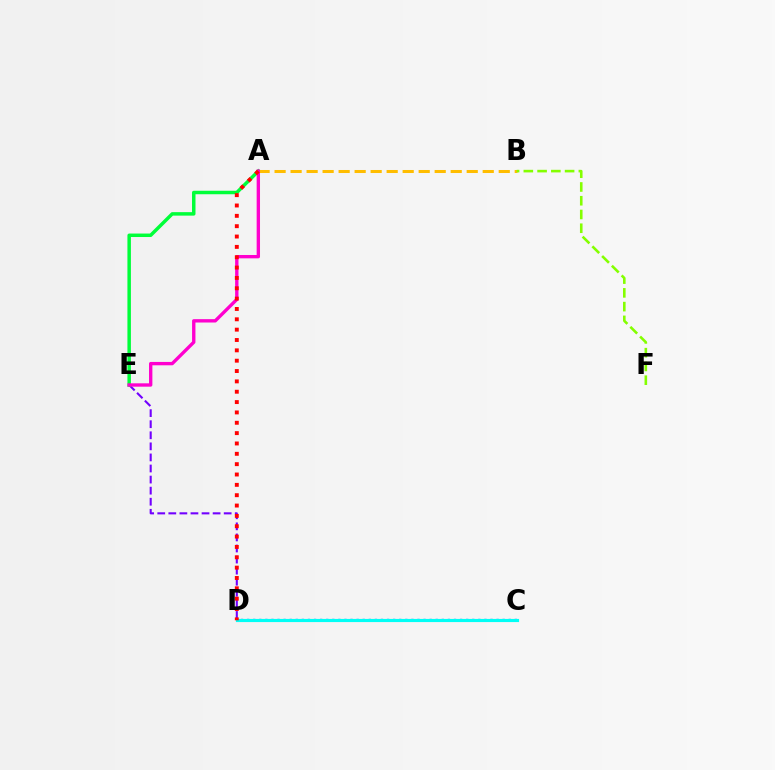{('D', 'E'): [{'color': '#7200ff', 'line_style': 'dashed', 'thickness': 1.5}], ('C', 'D'): [{'color': '#004bff', 'line_style': 'dotted', 'thickness': 1.65}, {'color': '#00fff6', 'line_style': 'solid', 'thickness': 2.26}], ('A', 'E'): [{'color': '#00ff39', 'line_style': 'solid', 'thickness': 2.51}, {'color': '#ff00cf', 'line_style': 'solid', 'thickness': 2.42}], ('A', 'B'): [{'color': '#ffbd00', 'line_style': 'dashed', 'thickness': 2.18}], ('B', 'F'): [{'color': '#84ff00', 'line_style': 'dashed', 'thickness': 1.87}], ('A', 'D'): [{'color': '#ff0000', 'line_style': 'dotted', 'thickness': 2.81}]}